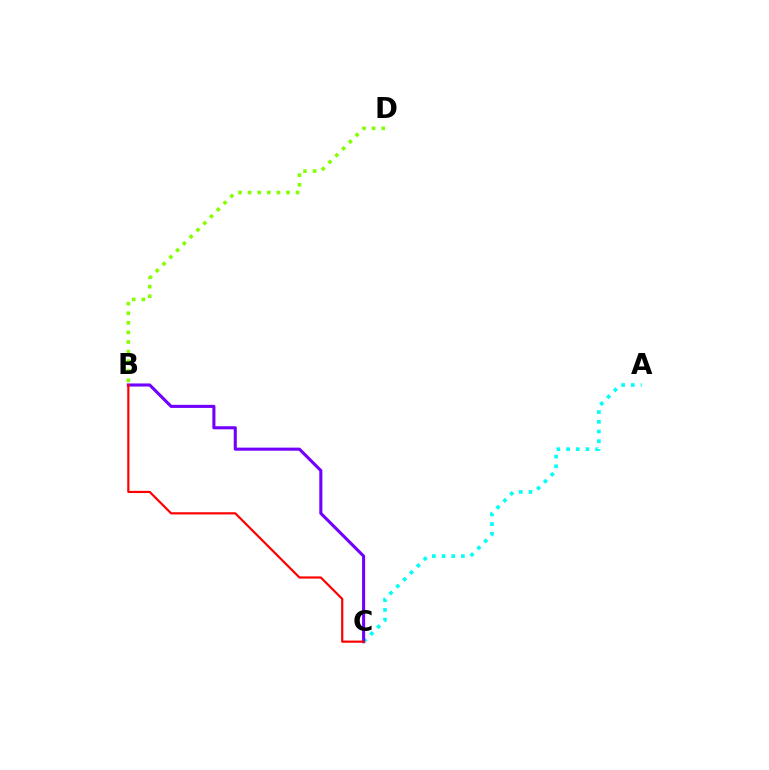{('B', 'D'): [{'color': '#84ff00', 'line_style': 'dotted', 'thickness': 2.61}], ('A', 'C'): [{'color': '#00fff6', 'line_style': 'dotted', 'thickness': 2.63}], ('B', 'C'): [{'color': '#7200ff', 'line_style': 'solid', 'thickness': 2.22}, {'color': '#ff0000', 'line_style': 'solid', 'thickness': 1.57}]}